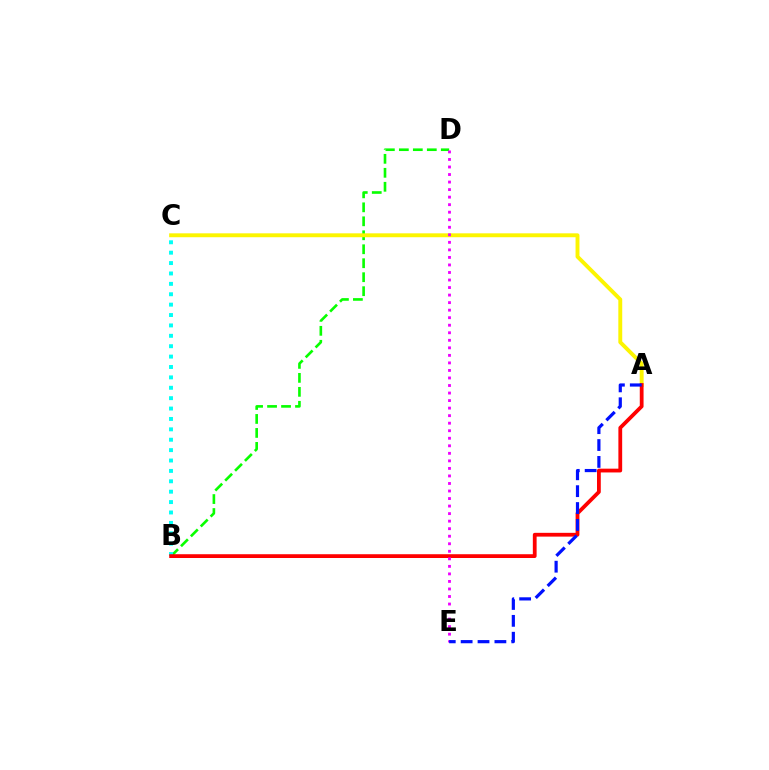{('B', 'D'): [{'color': '#08ff00', 'line_style': 'dashed', 'thickness': 1.9}], ('A', 'C'): [{'color': '#fcf500', 'line_style': 'solid', 'thickness': 2.81}], ('B', 'C'): [{'color': '#00fff6', 'line_style': 'dotted', 'thickness': 2.82}], ('A', 'B'): [{'color': '#ff0000', 'line_style': 'solid', 'thickness': 2.72}], ('D', 'E'): [{'color': '#ee00ff', 'line_style': 'dotted', 'thickness': 2.05}], ('A', 'E'): [{'color': '#0010ff', 'line_style': 'dashed', 'thickness': 2.29}]}